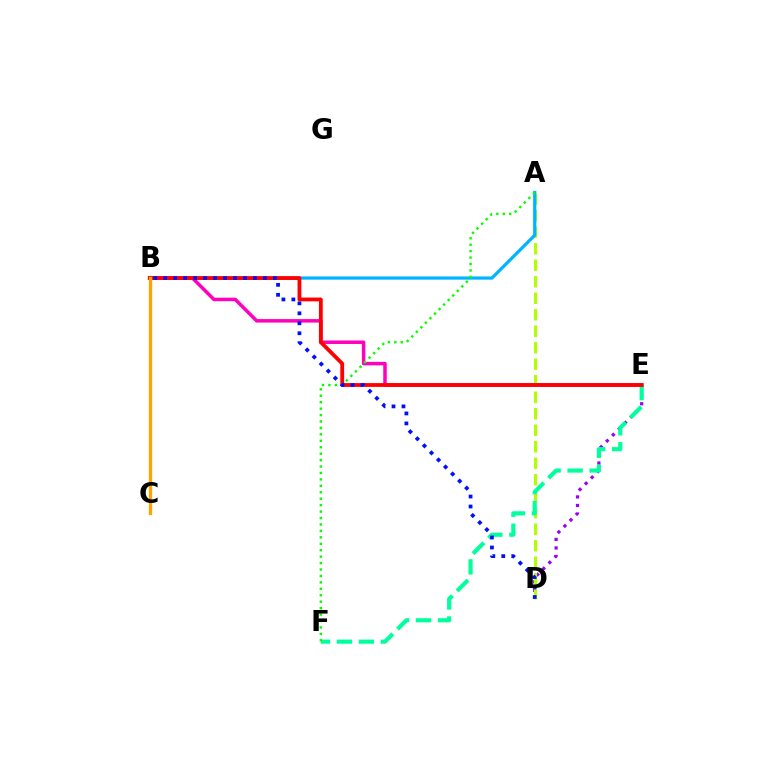{('D', 'E'): [{'color': '#9b00ff', 'line_style': 'dotted', 'thickness': 2.32}], ('A', 'D'): [{'color': '#b3ff00', 'line_style': 'dashed', 'thickness': 2.24}], ('A', 'B'): [{'color': '#00b5ff', 'line_style': 'solid', 'thickness': 2.32}], ('B', 'E'): [{'color': '#ff00bd', 'line_style': 'solid', 'thickness': 2.52}, {'color': '#ff0000', 'line_style': 'solid', 'thickness': 2.74}], ('E', 'F'): [{'color': '#00ff9d', 'line_style': 'dashed', 'thickness': 2.99}], ('B', 'C'): [{'color': '#ffa500', 'line_style': 'solid', 'thickness': 2.37}], ('A', 'F'): [{'color': '#08ff00', 'line_style': 'dotted', 'thickness': 1.75}], ('B', 'D'): [{'color': '#0010ff', 'line_style': 'dotted', 'thickness': 2.71}]}